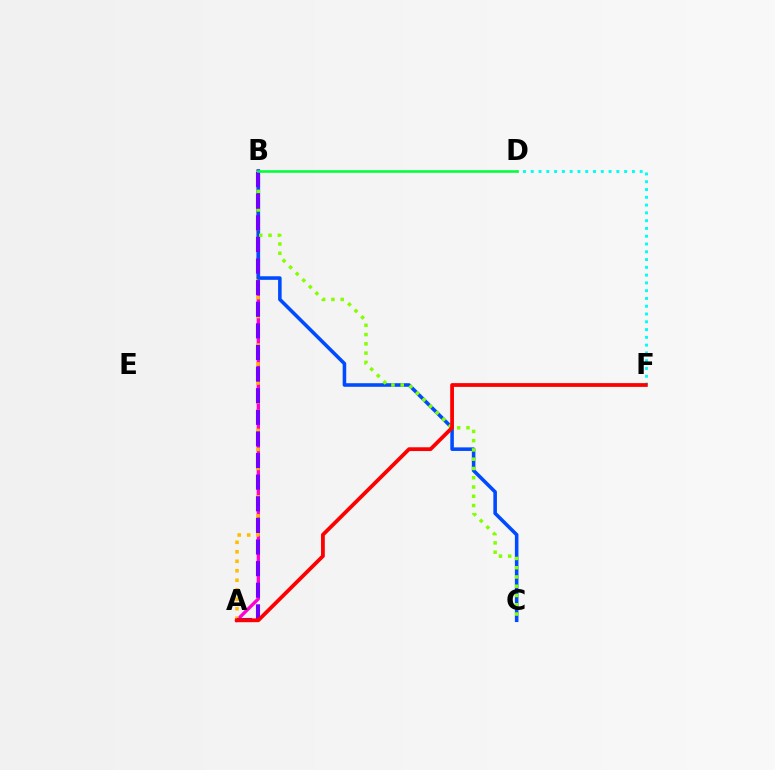{('A', 'B'): [{'color': '#ff00cf', 'line_style': 'solid', 'thickness': 2.38}, {'color': '#ffbd00', 'line_style': 'dotted', 'thickness': 2.58}, {'color': '#7200ff', 'line_style': 'dashed', 'thickness': 2.94}], ('B', 'C'): [{'color': '#004bff', 'line_style': 'solid', 'thickness': 2.57}, {'color': '#84ff00', 'line_style': 'dotted', 'thickness': 2.52}], ('D', 'F'): [{'color': '#00fff6', 'line_style': 'dotted', 'thickness': 2.11}], ('A', 'F'): [{'color': '#ff0000', 'line_style': 'solid', 'thickness': 2.72}], ('B', 'D'): [{'color': '#00ff39', 'line_style': 'solid', 'thickness': 1.85}]}